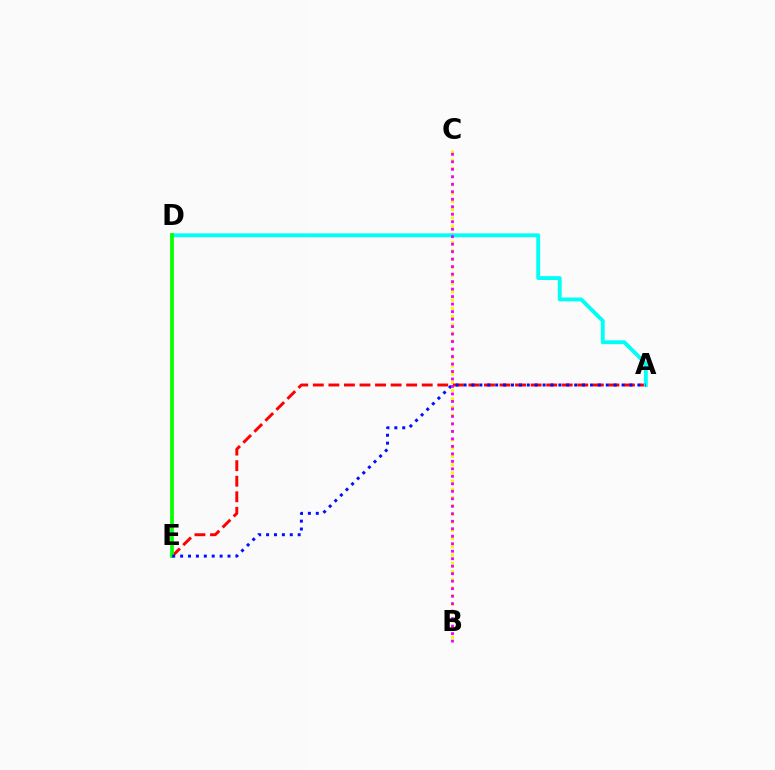{('B', 'C'): [{'color': '#fcf500', 'line_style': 'dotted', 'thickness': 2.23}, {'color': '#ee00ff', 'line_style': 'dotted', 'thickness': 2.03}], ('A', 'E'): [{'color': '#ff0000', 'line_style': 'dashed', 'thickness': 2.11}, {'color': '#0010ff', 'line_style': 'dotted', 'thickness': 2.15}], ('A', 'D'): [{'color': '#00fff6', 'line_style': 'solid', 'thickness': 2.79}], ('D', 'E'): [{'color': '#08ff00', 'line_style': 'solid', 'thickness': 2.69}]}